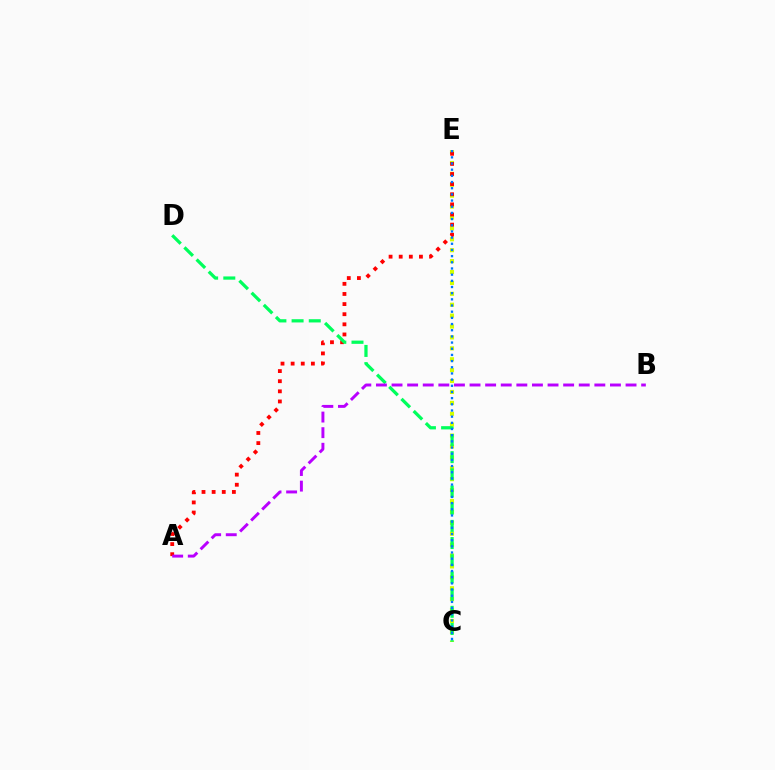{('C', 'E'): [{'color': '#d1ff00', 'line_style': 'dotted', 'thickness': 2.96}, {'color': '#0074ff', 'line_style': 'dotted', 'thickness': 1.68}], ('A', 'E'): [{'color': '#ff0000', 'line_style': 'dotted', 'thickness': 2.75}], ('C', 'D'): [{'color': '#00ff5c', 'line_style': 'dashed', 'thickness': 2.33}], ('A', 'B'): [{'color': '#b900ff', 'line_style': 'dashed', 'thickness': 2.12}]}